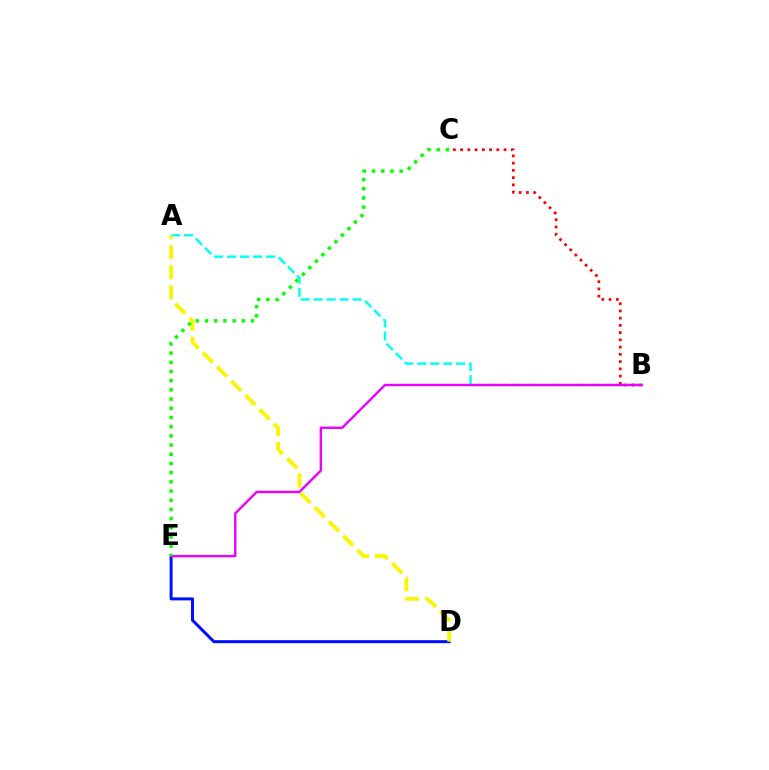{('A', 'B'): [{'color': '#00fff6', 'line_style': 'dashed', 'thickness': 1.76}], ('D', 'E'): [{'color': '#0010ff', 'line_style': 'solid', 'thickness': 2.16}], ('B', 'C'): [{'color': '#ff0000', 'line_style': 'dotted', 'thickness': 1.97}], ('A', 'D'): [{'color': '#fcf500', 'line_style': 'dashed', 'thickness': 2.73}], ('B', 'E'): [{'color': '#ee00ff', 'line_style': 'solid', 'thickness': 1.73}], ('C', 'E'): [{'color': '#08ff00', 'line_style': 'dotted', 'thickness': 2.5}]}